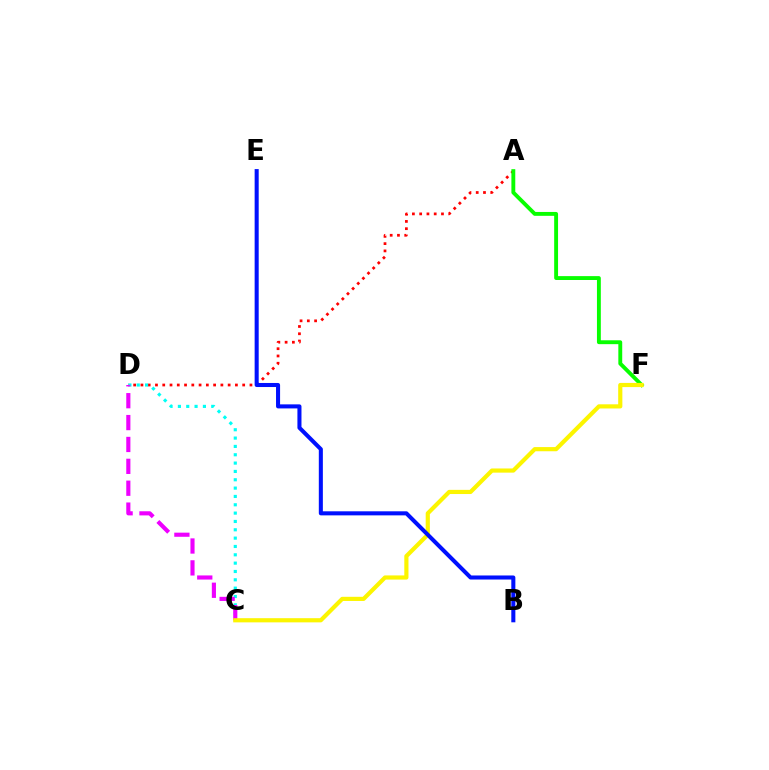{('A', 'D'): [{'color': '#ff0000', 'line_style': 'dotted', 'thickness': 1.97}], ('A', 'F'): [{'color': '#08ff00', 'line_style': 'solid', 'thickness': 2.79}], ('C', 'D'): [{'color': '#00fff6', 'line_style': 'dotted', 'thickness': 2.27}, {'color': '#ee00ff', 'line_style': 'dashed', 'thickness': 2.97}], ('C', 'F'): [{'color': '#fcf500', 'line_style': 'solid', 'thickness': 3.0}], ('B', 'E'): [{'color': '#0010ff', 'line_style': 'solid', 'thickness': 2.92}]}